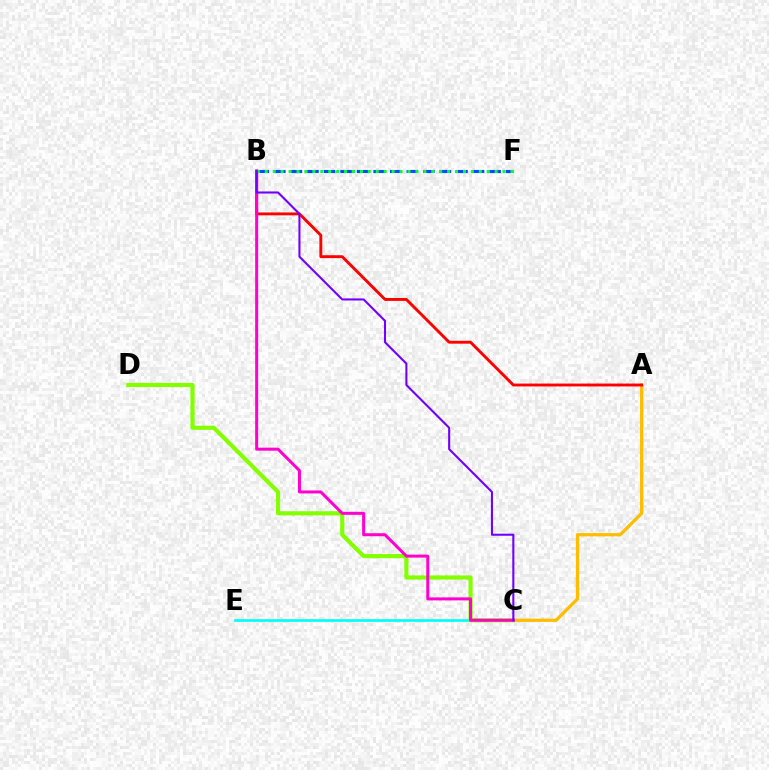{('B', 'F'): [{'color': '#004bff', 'line_style': 'dashed', 'thickness': 2.25}, {'color': '#00ff39', 'line_style': 'dotted', 'thickness': 2.15}], ('A', 'C'): [{'color': '#ffbd00', 'line_style': 'solid', 'thickness': 2.35}], ('C', 'E'): [{'color': '#00fff6', 'line_style': 'solid', 'thickness': 1.94}], ('A', 'B'): [{'color': '#ff0000', 'line_style': 'solid', 'thickness': 2.08}], ('C', 'D'): [{'color': '#84ff00', 'line_style': 'solid', 'thickness': 2.99}], ('B', 'C'): [{'color': '#ff00cf', 'line_style': 'solid', 'thickness': 2.17}, {'color': '#7200ff', 'line_style': 'solid', 'thickness': 1.5}]}